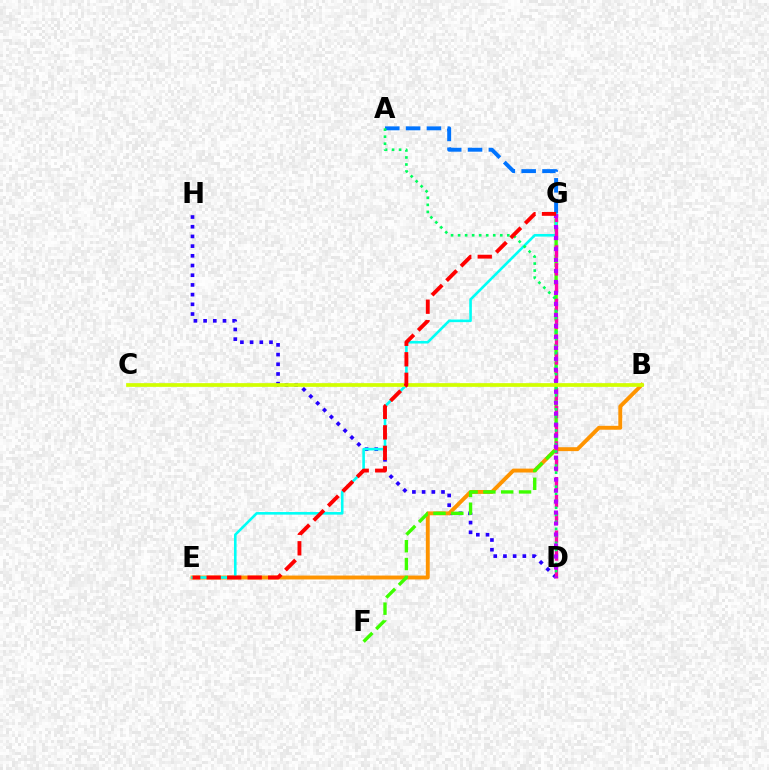{('D', 'H'): [{'color': '#2500ff', 'line_style': 'dotted', 'thickness': 2.64}], ('B', 'E'): [{'color': '#ff9400', 'line_style': 'solid', 'thickness': 2.81}], ('F', 'G'): [{'color': '#3dff00', 'line_style': 'dashed', 'thickness': 2.42}], ('E', 'G'): [{'color': '#00fff6', 'line_style': 'solid', 'thickness': 1.88}, {'color': '#ff0000', 'line_style': 'dashed', 'thickness': 2.78}], ('D', 'G'): [{'color': '#ff00ac', 'line_style': 'dashed', 'thickness': 2.42}, {'color': '#b900ff', 'line_style': 'dotted', 'thickness': 2.98}], ('A', 'G'): [{'color': '#0074ff', 'line_style': 'dashed', 'thickness': 2.83}], ('A', 'D'): [{'color': '#00ff5c', 'line_style': 'dotted', 'thickness': 1.91}], ('B', 'C'): [{'color': '#d1ff00', 'line_style': 'solid', 'thickness': 2.67}]}